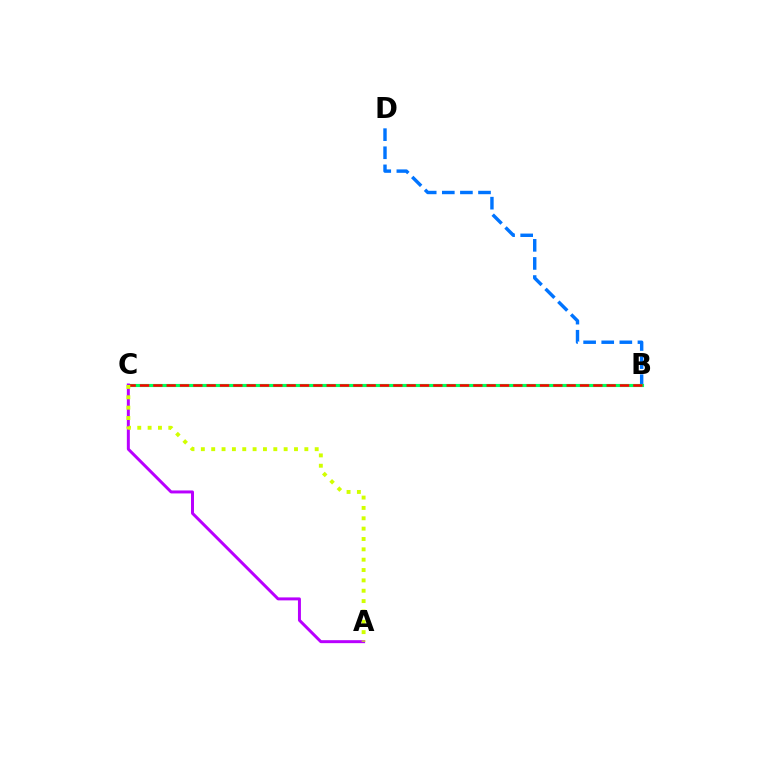{('B', 'D'): [{'color': '#0074ff', 'line_style': 'dashed', 'thickness': 2.46}], ('B', 'C'): [{'color': '#00ff5c', 'line_style': 'solid', 'thickness': 2.25}, {'color': '#ff0000', 'line_style': 'dashed', 'thickness': 1.81}], ('A', 'C'): [{'color': '#b900ff', 'line_style': 'solid', 'thickness': 2.14}, {'color': '#d1ff00', 'line_style': 'dotted', 'thickness': 2.81}]}